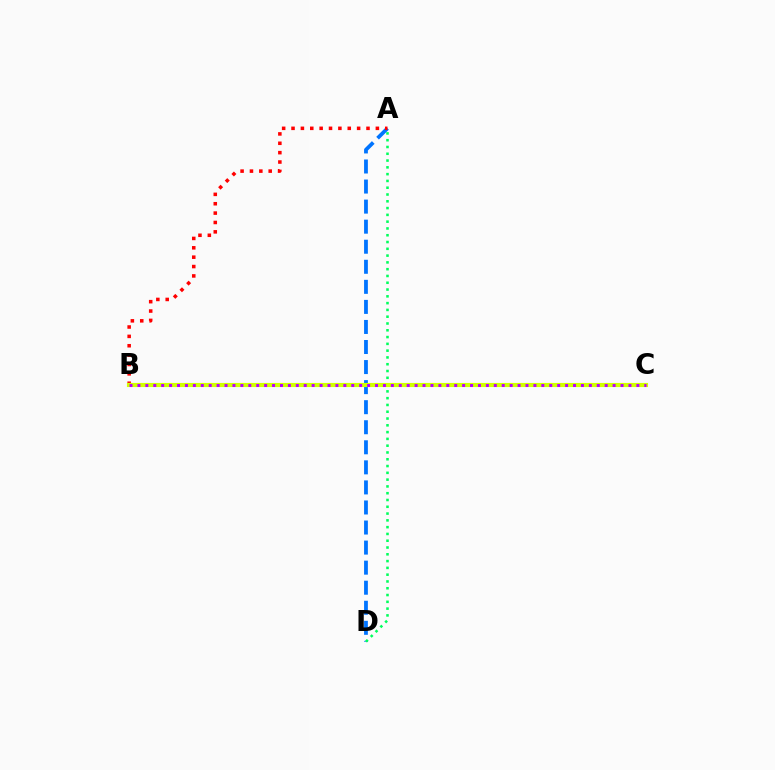{('A', 'D'): [{'color': '#0074ff', 'line_style': 'dashed', 'thickness': 2.72}, {'color': '#00ff5c', 'line_style': 'dotted', 'thickness': 1.84}], ('A', 'B'): [{'color': '#ff0000', 'line_style': 'dotted', 'thickness': 2.55}], ('B', 'C'): [{'color': '#d1ff00', 'line_style': 'solid', 'thickness': 2.98}, {'color': '#b900ff', 'line_style': 'dotted', 'thickness': 2.15}]}